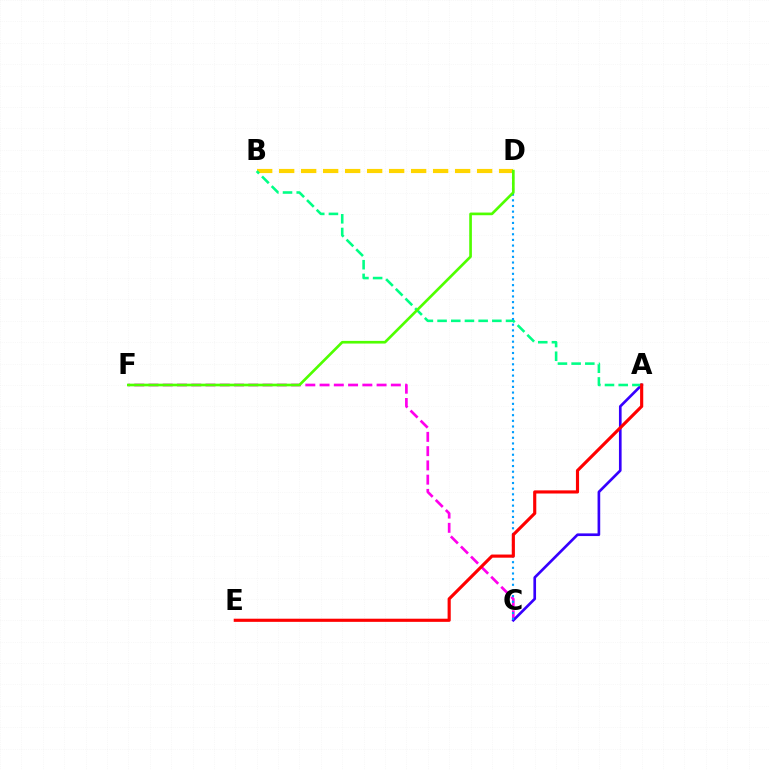{('C', 'F'): [{'color': '#ff00ed', 'line_style': 'dashed', 'thickness': 1.94}], ('A', 'C'): [{'color': '#3700ff', 'line_style': 'solid', 'thickness': 1.92}], ('B', 'D'): [{'color': '#ffd500', 'line_style': 'dashed', 'thickness': 2.99}], ('A', 'B'): [{'color': '#00ff86', 'line_style': 'dashed', 'thickness': 1.86}], ('C', 'D'): [{'color': '#009eff', 'line_style': 'dotted', 'thickness': 1.54}], ('A', 'E'): [{'color': '#ff0000', 'line_style': 'solid', 'thickness': 2.26}], ('D', 'F'): [{'color': '#4fff00', 'line_style': 'solid', 'thickness': 1.92}]}